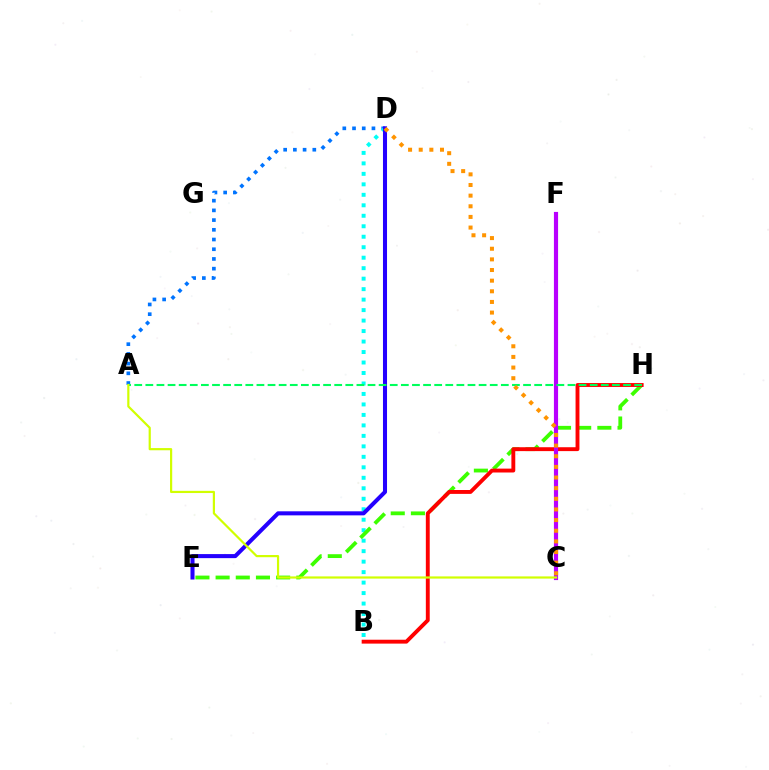{('A', 'D'): [{'color': '#0074ff', 'line_style': 'dotted', 'thickness': 2.64}], ('B', 'D'): [{'color': '#00fff6', 'line_style': 'dotted', 'thickness': 2.85}], ('D', 'E'): [{'color': '#2500ff', 'line_style': 'solid', 'thickness': 2.92}], ('C', 'F'): [{'color': '#ff00ac', 'line_style': 'dotted', 'thickness': 1.59}, {'color': '#b900ff', 'line_style': 'solid', 'thickness': 3.0}], ('E', 'H'): [{'color': '#3dff00', 'line_style': 'dashed', 'thickness': 2.74}], ('B', 'H'): [{'color': '#ff0000', 'line_style': 'solid', 'thickness': 2.8}], ('A', 'H'): [{'color': '#00ff5c', 'line_style': 'dashed', 'thickness': 1.51}], ('C', 'D'): [{'color': '#ff9400', 'line_style': 'dotted', 'thickness': 2.89}], ('A', 'C'): [{'color': '#d1ff00', 'line_style': 'solid', 'thickness': 1.58}]}